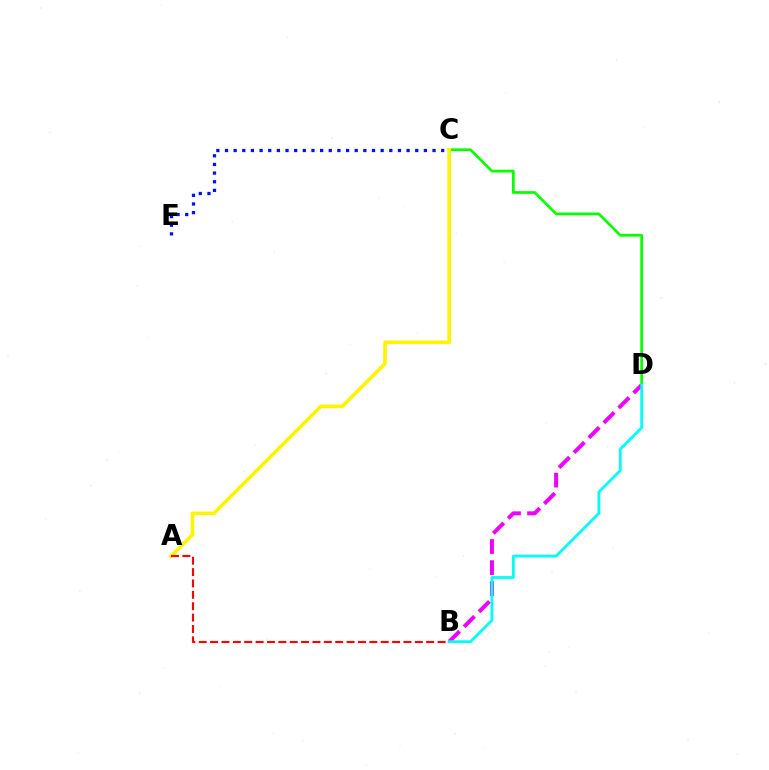{('C', 'D'): [{'color': '#08ff00', 'line_style': 'solid', 'thickness': 1.98}], ('A', 'C'): [{'color': '#fcf500', 'line_style': 'solid', 'thickness': 2.59}], ('B', 'D'): [{'color': '#ee00ff', 'line_style': 'dashed', 'thickness': 2.87}, {'color': '#00fff6', 'line_style': 'solid', 'thickness': 2.01}], ('A', 'B'): [{'color': '#ff0000', 'line_style': 'dashed', 'thickness': 1.55}], ('C', 'E'): [{'color': '#0010ff', 'line_style': 'dotted', 'thickness': 2.35}]}